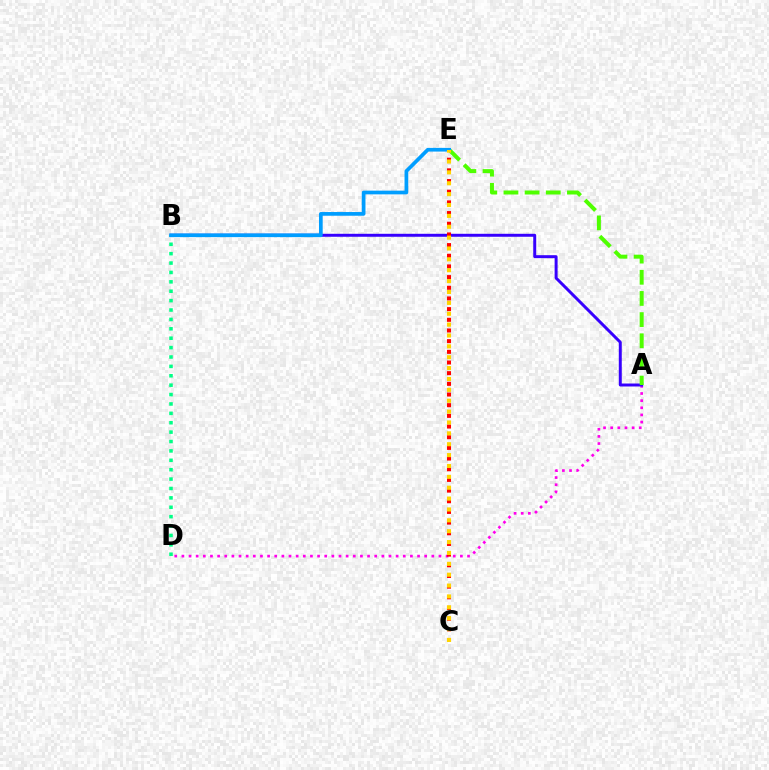{('A', 'D'): [{'color': '#ff00ed', 'line_style': 'dotted', 'thickness': 1.94}], ('A', 'B'): [{'color': '#3700ff', 'line_style': 'solid', 'thickness': 2.14}], ('C', 'E'): [{'color': '#ff0000', 'line_style': 'dotted', 'thickness': 2.9}, {'color': '#ffd500', 'line_style': 'dotted', 'thickness': 2.95}], ('A', 'E'): [{'color': '#4fff00', 'line_style': 'dashed', 'thickness': 2.87}], ('B', 'D'): [{'color': '#00ff86', 'line_style': 'dotted', 'thickness': 2.55}], ('B', 'E'): [{'color': '#009eff', 'line_style': 'solid', 'thickness': 2.67}]}